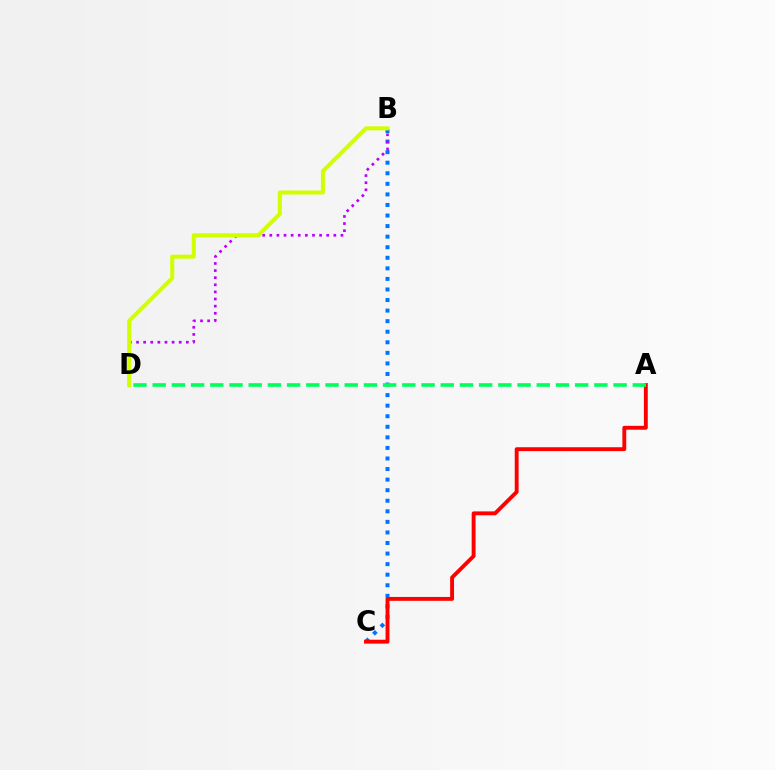{('B', 'C'): [{'color': '#0074ff', 'line_style': 'dotted', 'thickness': 2.87}], ('A', 'C'): [{'color': '#ff0000', 'line_style': 'solid', 'thickness': 2.79}], ('B', 'D'): [{'color': '#b900ff', 'line_style': 'dotted', 'thickness': 1.93}, {'color': '#d1ff00', 'line_style': 'solid', 'thickness': 2.9}], ('A', 'D'): [{'color': '#00ff5c', 'line_style': 'dashed', 'thickness': 2.61}]}